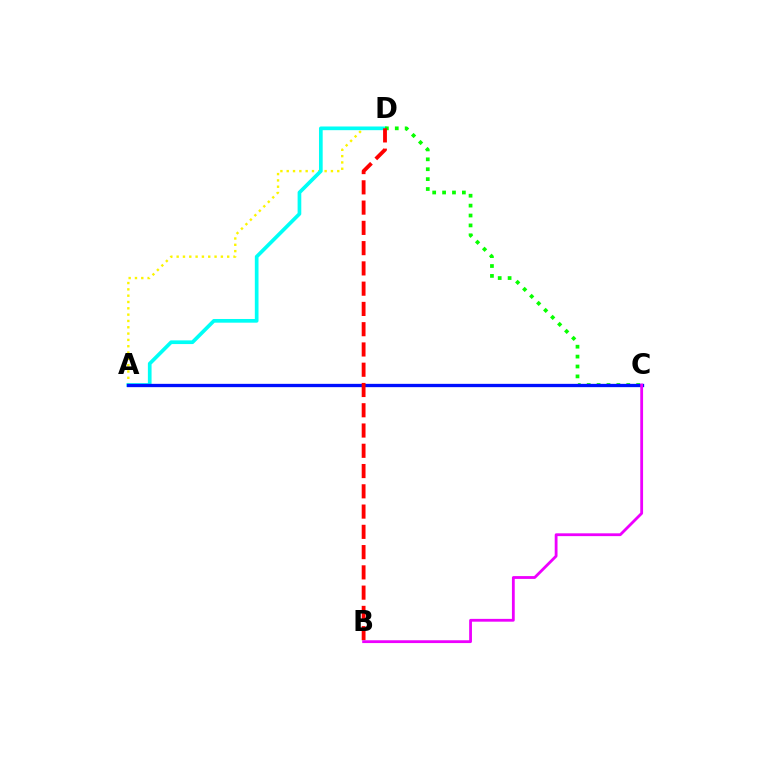{('A', 'D'): [{'color': '#fcf500', 'line_style': 'dotted', 'thickness': 1.72}, {'color': '#00fff6', 'line_style': 'solid', 'thickness': 2.66}], ('C', 'D'): [{'color': '#08ff00', 'line_style': 'dotted', 'thickness': 2.69}], ('A', 'C'): [{'color': '#0010ff', 'line_style': 'solid', 'thickness': 2.38}], ('B', 'D'): [{'color': '#ff0000', 'line_style': 'dashed', 'thickness': 2.75}], ('B', 'C'): [{'color': '#ee00ff', 'line_style': 'solid', 'thickness': 2.02}]}